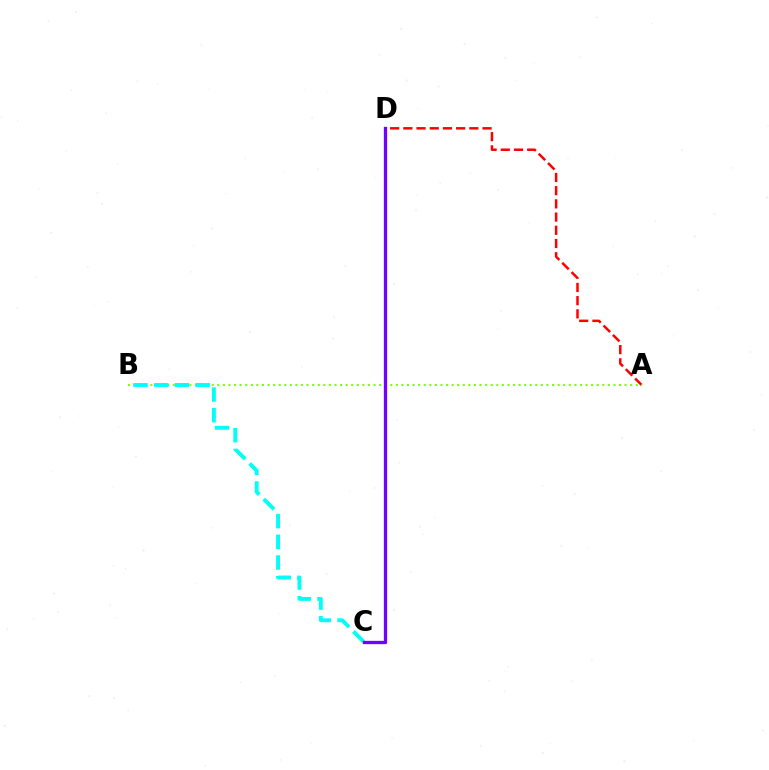{('A', 'D'): [{'color': '#ff0000', 'line_style': 'dashed', 'thickness': 1.79}], ('A', 'B'): [{'color': '#84ff00', 'line_style': 'dotted', 'thickness': 1.52}], ('B', 'C'): [{'color': '#00fff6', 'line_style': 'dashed', 'thickness': 2.81}], ('C', 'D'): [{'color': '#7200ff', 'line_style': 'solid', 'thickness': 2.39}]}